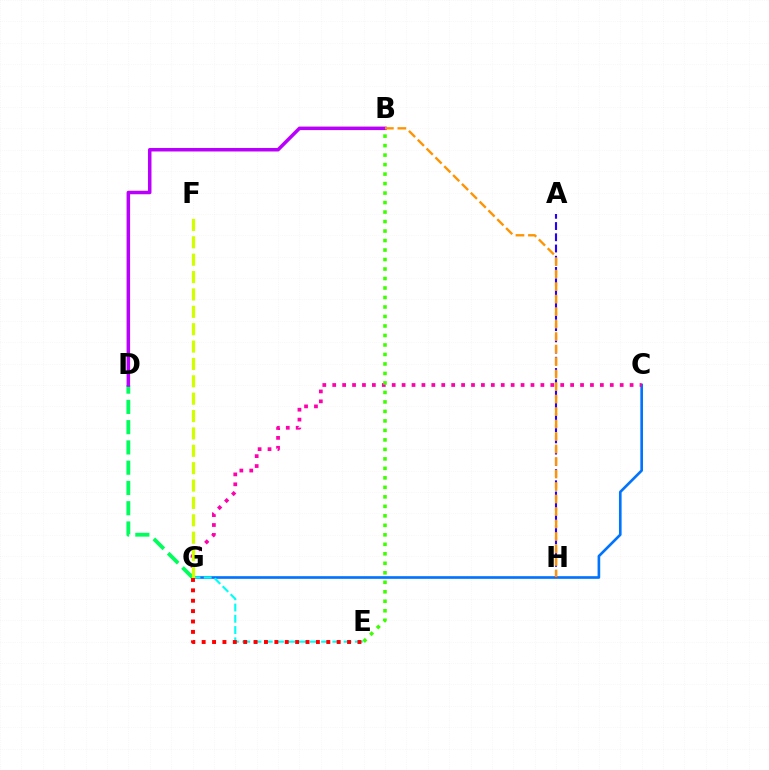{('C', 'G'): [{'color': '#0074ff', 'line_style': 'solid', 'thickness': 1.91}, {'color': '#ff00ac', 'line_style': 'dotted', 'thickness': 2.69}], ('D', 'G'): [{'color': '#00ff5c', 'line_style': 'dashed', 'thickness': 2.75}], ('A', 'H'): [{'color': '#2500ff', 'line_style': 'dashed', 'thickness': 1.53}], ('B', 'D'): [{'color': '#b900ff', 'line_style': 'solid', 'thickness': 2.52}], ('B', 'H'): [{'color': '#ff9400', 'line_style': 'dashed', 'thickness': 1.7}], ('E', 'G'): [{'color': '#00fff6', 'line_style': 'dashed', 'thickness': 1.53}, {'color': '#ff0000', 'line_style': 'dotted', 'thickness': 2.82}], ('F', 'G'): [{'color': '#d1ff00', 'line_style': 'dashed', 'thickness': 2.36}], ('B', 'E'): [{'color': '#3dff00', 'line_style': 'dotted', 'thickness': 2.58}]}